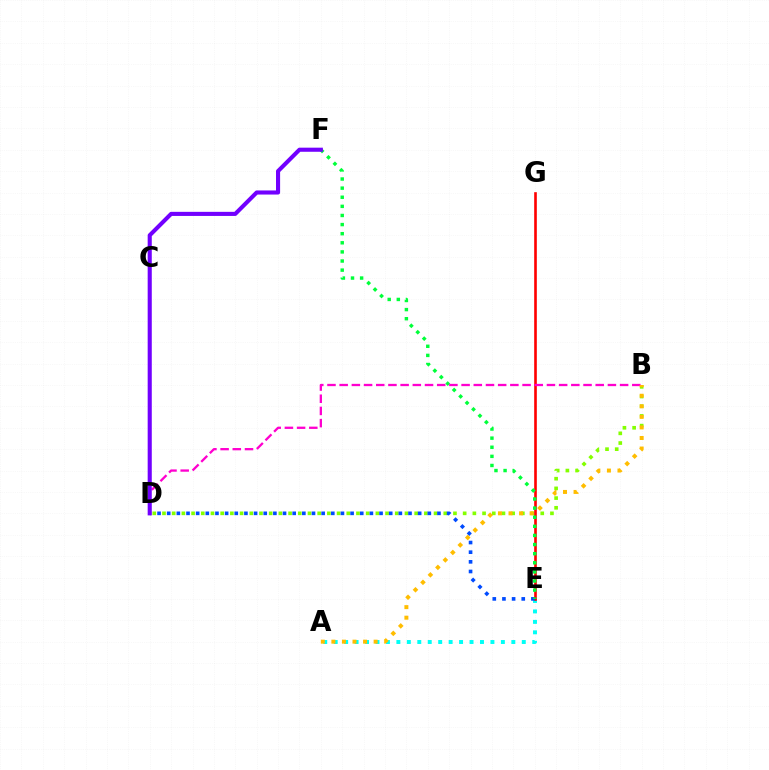{('A', 'E'): [{'color': '#00fff6', 'line_style': 'dotted', 'thickness': 2.84}], ('B', 'D'): [{'color': '#84ff00', 'line_style': 'dotted', 'thickness': 2.64}, {'color': '#ff00cf', 'line_style': 'dashed', 'thickness': 1.66}], ('E', 'G'): [{'color': '#ff0000', 'line_style': 'solid', 'thickness': 1.89}], ('D', 'E'): [{'color': '#004bff', 'line_style': 'dotted', 'thickness': 2.62}], ('E', 'F'): [{'color': '#00ff39', 'line_style': 'dotted', 'thickness': 2.48}], ('D', 'F'): [{'color': '#7200ff', 'line_style': 'solid', 'thickness': 2.95}], ('A', 'B'): [{'color': '#ffbd00', 'line_style': 'dotted', 'thickness': 2.87}]}